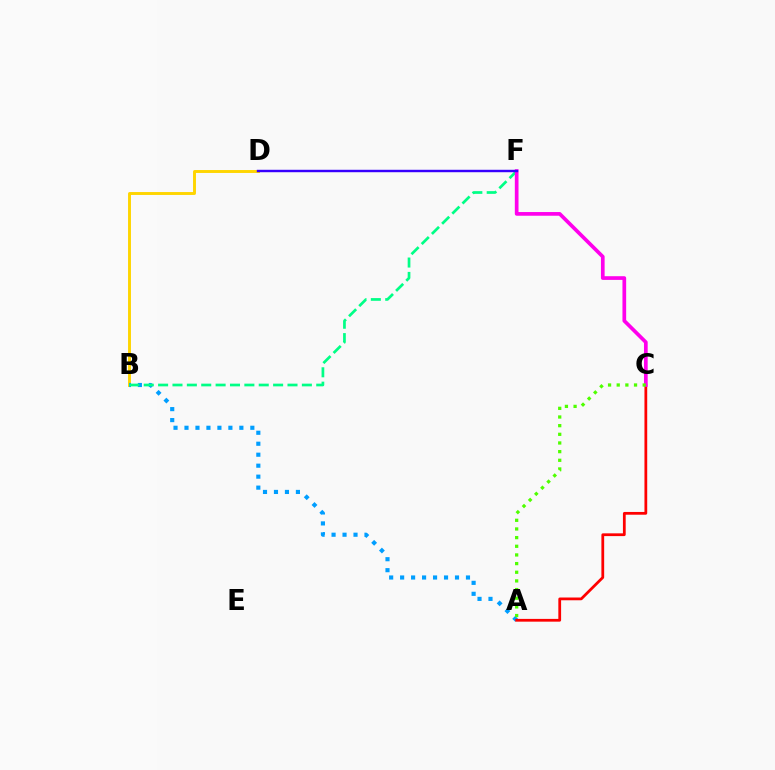{('B', 'D'): [{'color': '#ffd500', 'line_style': 'solid', 'thickness': 2.11}], ('A', 'B'): [{'color': '#009eff', 'line_style': 'dotted', 'thickness': 2.98}], ('A', 'C'): [{'color': '#ff0000', 'line_style': 'solid', 'thickness': 1.99}, {'color': '#4fff00', 'line_style': 'dotted', 'thickness': 2.35}], ('B', 'F'): [{'color': '#00ff86', 'line_style': 'dashed', 'thickness': 1.95}], ('C', 'F'): [{'color': '#ff00ed', 'line_style': 'solid', 'thickness': 2.66}], ('D', 'F'): [{'color': '#3700ff', 'line_style': 'solid', 'thickness': 1.75}]}